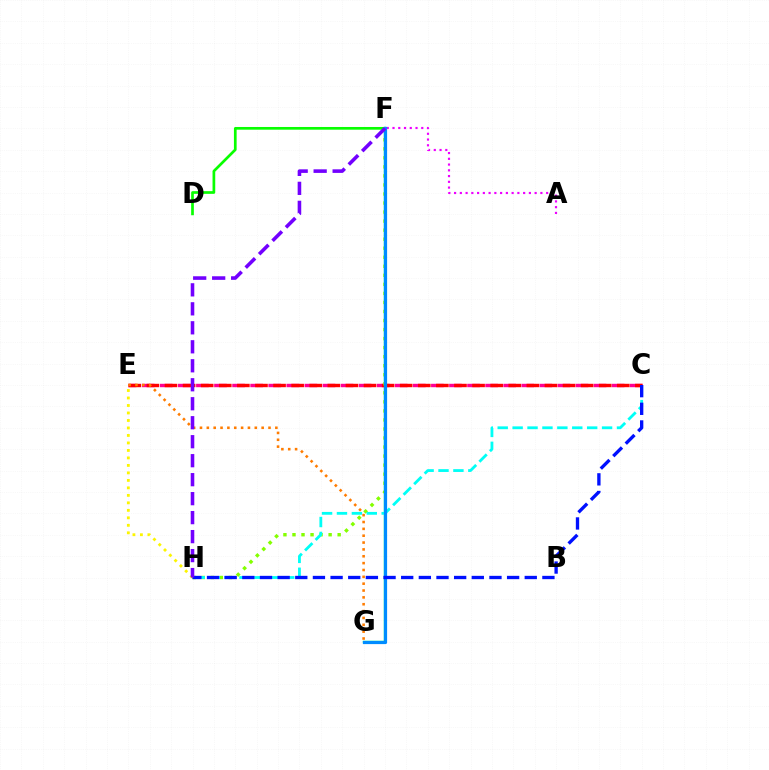{('E', 'H'): [{'color': '#fcf500', 'line_style': 'dotted', 'thickness': 2.03}], ('D', 'F'): [{'color': '#08ff00', 'line_style': 'solid', 'thickness': 1.95}], ('C', 'E'): [{'color': '#ff0094', 'line_style': 'dashed', 'thickness': 2.46}, {'color': '#ff0000', 'line_style': 'dashed', 'thickness': 2.46}], ('F', 'G'): [{'color': '#00ff74', 'line_style': 'solid', 'thickness': 1.74}, {'color': '#008cff', 'line_style': 'solid', 'thickness': 2.3}], ('E', 'G'): [{'color': '#ff7c00', 'line_style': 'dotted', 'thickness': 1.86}], ('A', 'F'): [{'color': '#ee00ff', 'line_style': 'dotted', 'thickness': 1.56}], ('F', 'H'): [{'color': '#84ff00', 'line_style': 'dotted', 'thickness': 2.46}, {'color': '#7200ff', 'line_style': 'dashed', 'thickness': 2.58}], ('C', 'H'): [{'color': '#00fff6', 'line_style': 'dashed', 'thickness': 2.03}, {'color': '#0010ff', 'line_style': 'dashed', 'thickness': 2.4}]}